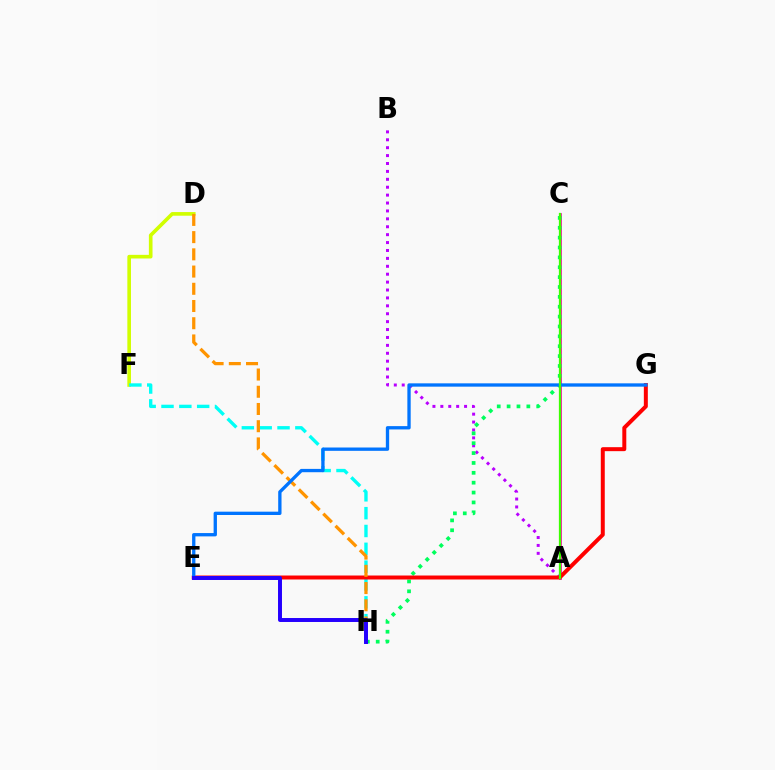{('D', 'F'): [{'color': '#d1ff00', 'line_style': 'solid', 'thickness': 2.62}], ('A', 'B'): [{'color': '#b900ff', 'line_style': 'dotted', 'thickness': 2.15}], ('A', 'C'): [{'color': '#ff00ac', 'line_style': 'solid', 'thickness': 1.97}, {'color': '#3dff00', 'line_style': 'solid', 'thickness': 1.63}], ('C', 'H'): [{'color': '#00ff5c', 'line_style': 'dotted', 'thickness': 2.68}], ('F', 'H'): [{'color': '#00fff6', 'line_style': 'dashed', 'thickness': 2.42}], ('E', 'G'): [{'color': '#ff0000', 'line_style': 'solid', 'thickness': 2.86}, {'color': '#0074ff', 'line_style': 'solid', 'thickness': 2.39}], ('D', 'H'): [{'color': '#ff9400', 'line_style': 'dashed', 'thickness': 2.34}], ('E', 'H'): [{'color': '#2500ff', 'line_style': 'solid', 'thickness': 2.85}]}